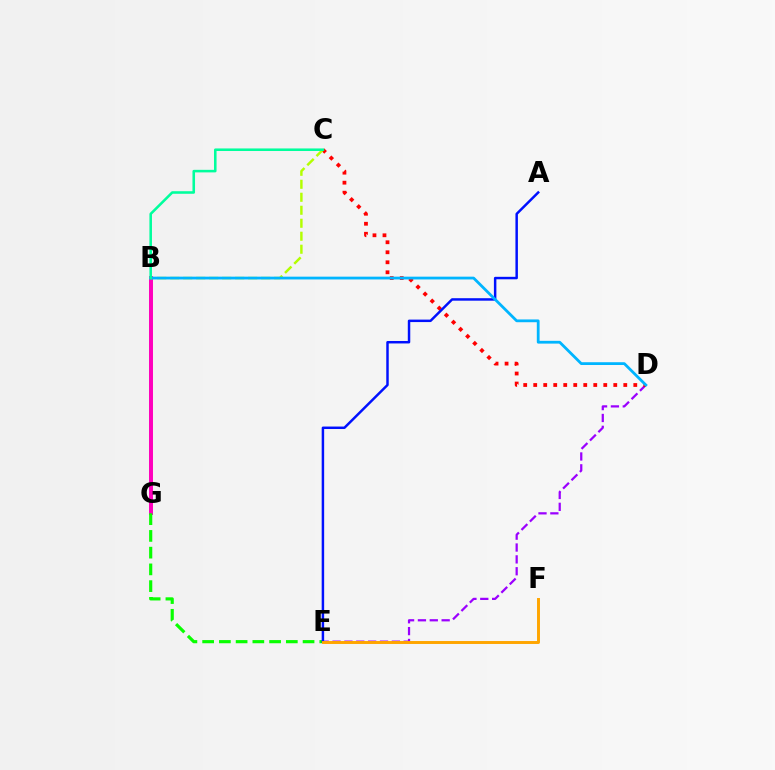{('D', 'E'): [{'color': '#9b00ff', 'line_style': 'dashed', 'thickness': 1.61}], ('B', 'G'): [{'color': '#ff00bd', 'line_style': 'solid', 'thickness': 2.85}], ('C', 'D'): [{'color': '#ff0000', 'line_style': 'dotted', 'thickness': 2.72}], ('B', 'C'): [{'color': '#b3ff00', 'line_style': 'dashed', 'thickness': 1.76}, {'color': '#00ff9d', 'line_style': 'solid', 'thickness': 1.84}], ('E', 'G'): [{'color': '#08ff00', 'line_style': 'dashed', 'thickness': 2.27}], ('A', 'E'): [{'color': '#0010ff', 'line_style': 'solid', 'thickness': 1.78}], ('E', 'F'): [{'color': '#ffa500', 'line_style': 'solid', 'thickness': 2.12}], ('B', 'D'): [{'color': '#00b5ff', 'line_style': 'solid', 'thickness': 2.0}]}